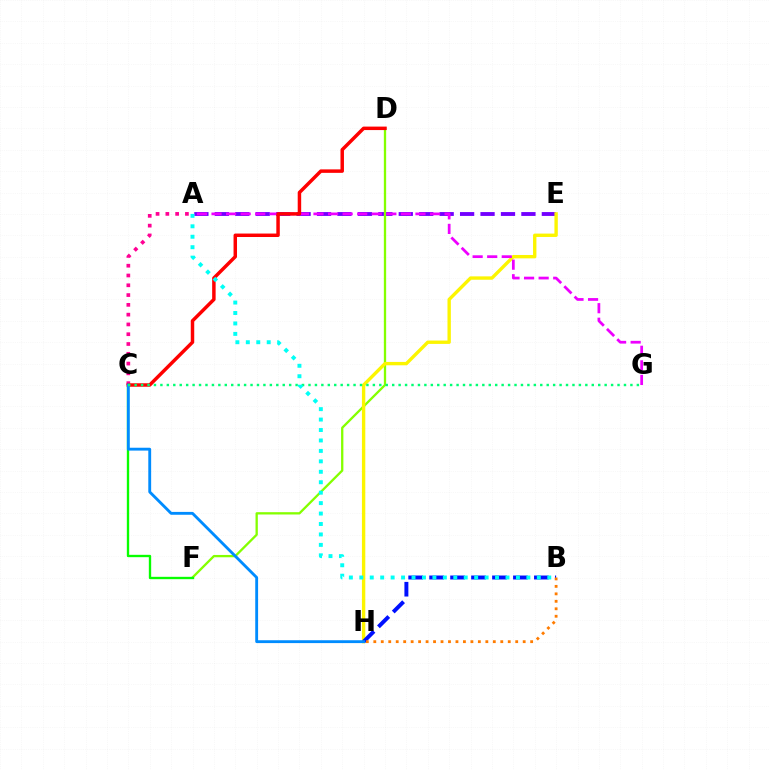{('A', 'E'): [{'color': '#7200ff', 'line_style': 'dashed', 'thickness': 2.78}], ('D', 'F'): [{'color': '#84ff00', 'line_style': 'solid', 'thickness': 1.66}], ('C', 'F'): [{'color': '#08ff00', 'line_style': 'solid', 'thickness': 1.69}], ('E', 'H'): [{'color': '#fcf500', 'line_style': 'solid', 'thickness': 2.42}], ('A', 'C'): [{'color': '#ff0094', 'line_style': 'dotted', 'thickness': 2.66}], ('B', 'H'): [{'color': '#0010ff', 'line_style': 'dashed', 'thickness': 2.85}, {'color': '#ff7c00', 'line_style': 'dotted', 'thickness': 2.03}], ('A', 'G'): [{'color': '#ee00ff', 'line_style': 'dashed', 'thickness': 1.98}], ('C', 'D'): [{'color': '#ff0000', 'line_style': 'solid', 'thickness': 2.5}], ('C', 'H'): [{'color': '#008cff', 'line_style': 'solid', 'thickness': 2.05}], ('C', 'G'): [{'color': '#00ff74', 'line_style': 'dotted', 'thickness': 1.75}], ('A', 'B'): [{'color': '#00fff6', 'line_style': 'dotted', 'thickness': 2.84}]}